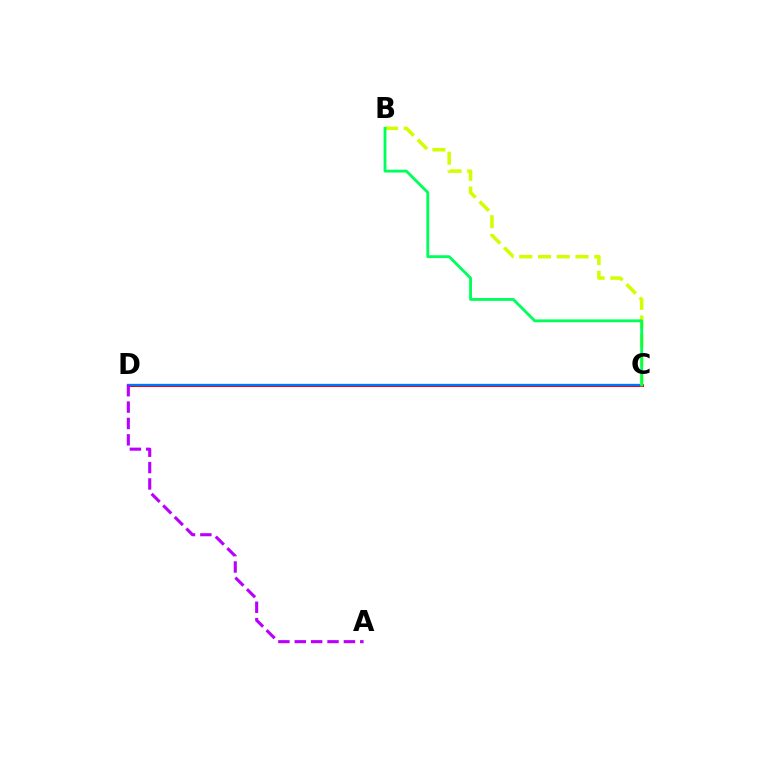{('C', 'D'): [{'color': '#ff0000', 'line_style': 'solid', 'thickness': 2.19}, {'color': '#0074ff', 'line_style': 'solid', 'thickness': 1.64}], ('A', 'D'): [{'color': '#b900ff', 'line_style': 'dashed', 'thickness': 2.22}], ('B', 'C'): [{'color': '#d1ff00', 'line_style': 'dashed', 'thickness': 2.55}, {'color': '#00ff5c', 'line_style': 'solid', 'thickness': 2.05}]}